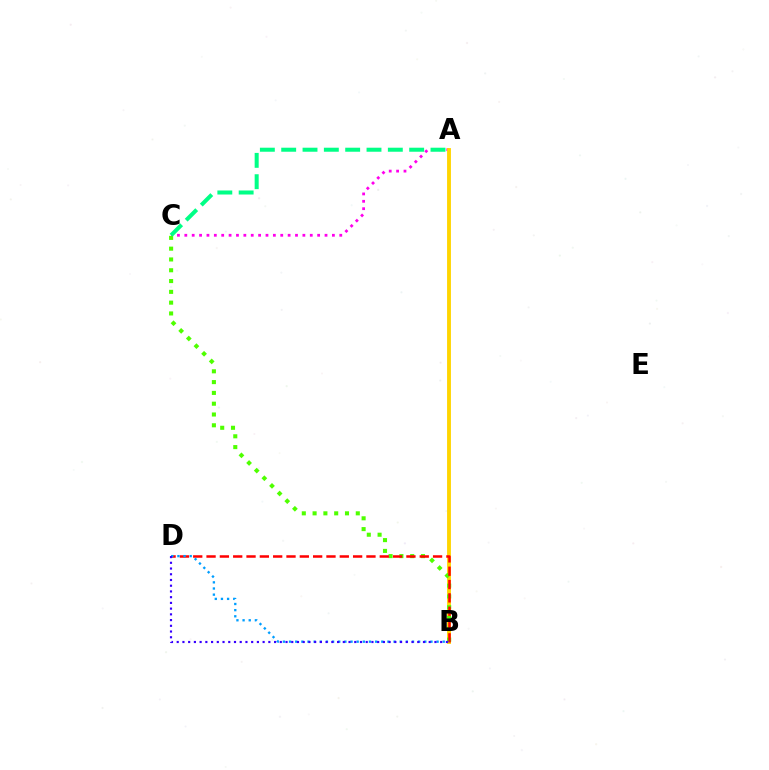{('A', 'C'): [{'color': '#ff00ed', 'line_style': 'dotted', 'thickness': 2.0}, {'color': '#00ff86', 'line_style': 'dashed', 'thickness': 2.9}], ('A', 'B'): [{'color': '#ffd500', 'line_style': 'solid', 'thickness': 2.78}], ('B', 'C'): [{'color': '#4fff00', 'line_style': 'dotted', 'thickness': 2.93}], ('B', 'D'): [{'color': '#ff0000', 'line_style': 'dashed', 'thickness': 1.81}, {'color': '#009eff', 'line_style': 'dotted', 'thickness': 1.67}, {'color': '#3700ff', 'line_style': 'dotted', 'thickness': 1.56}]}